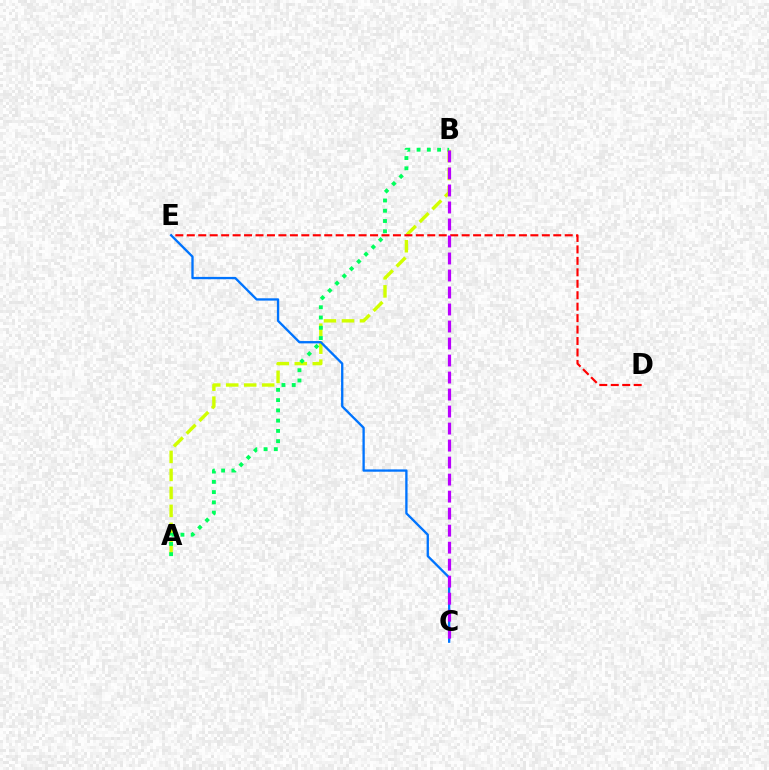{('A', 'B'): [{'color': '#d1ff00', 'line_style': 'dashed', 'thickness': 2.44}, {'color': '#00ff5c', 'line_style': 'dotted', 'thickness': 2.79}], ('D', 'E'): [{'color': '#ff0000', 'line_style': 'dashed', 'thickness': 1.56}], ('C', 'E'): [{'color': '#0074ff', 'line_style': 'solid', 'thickness': 1.67}], ('B', 'C'): [{'color': '#b900ff', 'line_style': 'dashed', 'thickness': 2.31}]}